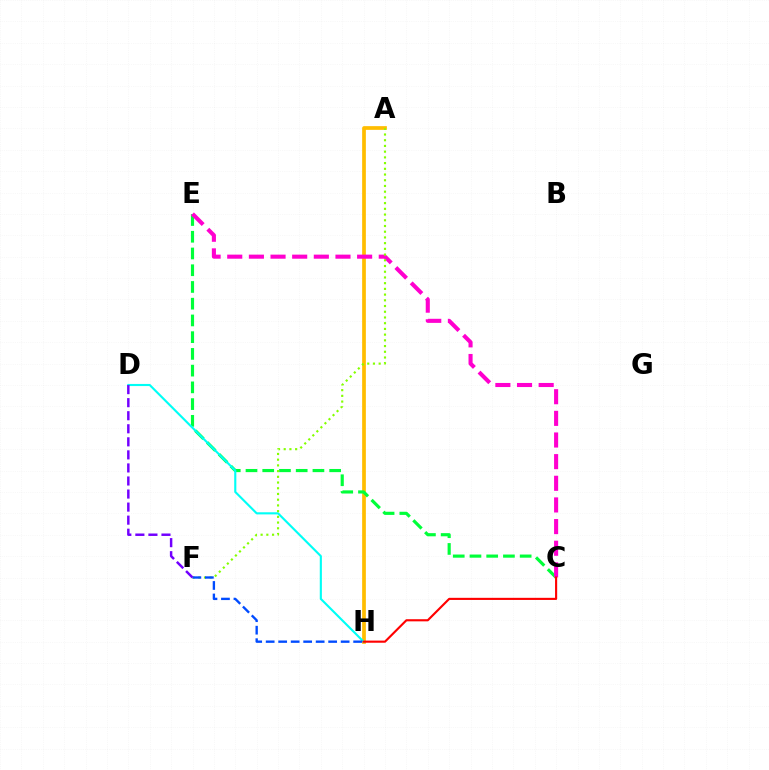{('A', 'H'): [{'color': '#ffbd00', 'line_style': 'solid', 'thickness': 2.68}], ('C', 'E'): [{'color': '#00ff39', 'line_style': 'dashed', 'thickness': 2.27}, {'color': '#ff00cf', 'line_style': 'dashed', 'thickness': 2.94}], ('D', 'H'): [{'color': '#00fff6', 'line_style': 'solid', 'thickness': 1.53}], ('A', 'F'): [{'color': '#84ff00', 'line_style': 'dotted', 'thickness': 1.55}], ('C', 'H'): [{'color': '#ff0000', 'line_style': 'solid', 'thickness': 1.53}], ('F', 'H'): [{'color': '#004bff', 'line_style': 'dashed', 'thickness': 1.7}], ('D', 'F'): [{'color': '#7200ff', 'line_style': 'dashed', 'thickness': 1.77}]}